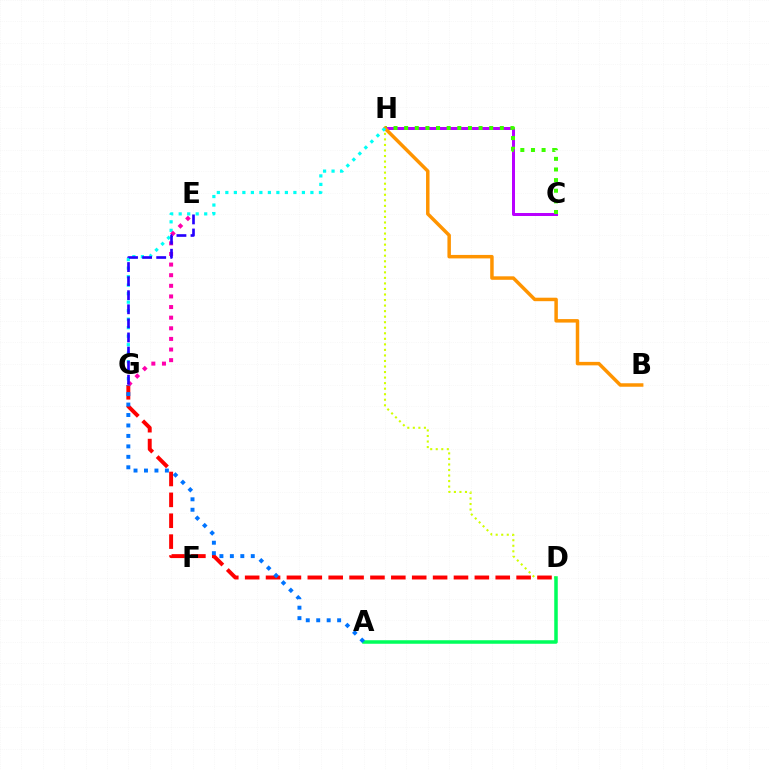{('D', 'H'): [{'color': '#d1ff00', 'line_style': 'dotted', 'thickness': 1.51}], ('C', 'H'): [{'color': '#b900ff', 'line_style': 'solid', 'thickness': 2.16}, {'color': '#3dff00', 'line_style': 'dotted', 'thickness': 2.89}], ('D', 'G'): [{'color': '#ff0000', 'line_style': 'dashed', 'thickness': 2.84}], ('B', 'H'): [{'color': '#ff9400', 'line_style': 'solid', 'thickness': 2.51}], ('G', 'H'): [{'color': '#00fff6', 'line_style': 'dotted', 'thickness': 2.31}], ('E', 'G'): [{'color': '#ff00ac', 'line_style': 'dotted', 'thickness': 2.89}, {'color': '#2500ff', 'line_style': 'dashed', 'thickness': 1.91}], ('A', 'D'): [{'color': '#00ff5c', 'line_style': 'solid', 'thickness': 2.54}], ('A', 'G'): [{'color': '#0074ff', 'line_style': 'dotted', 'thickness': 2.84}]}